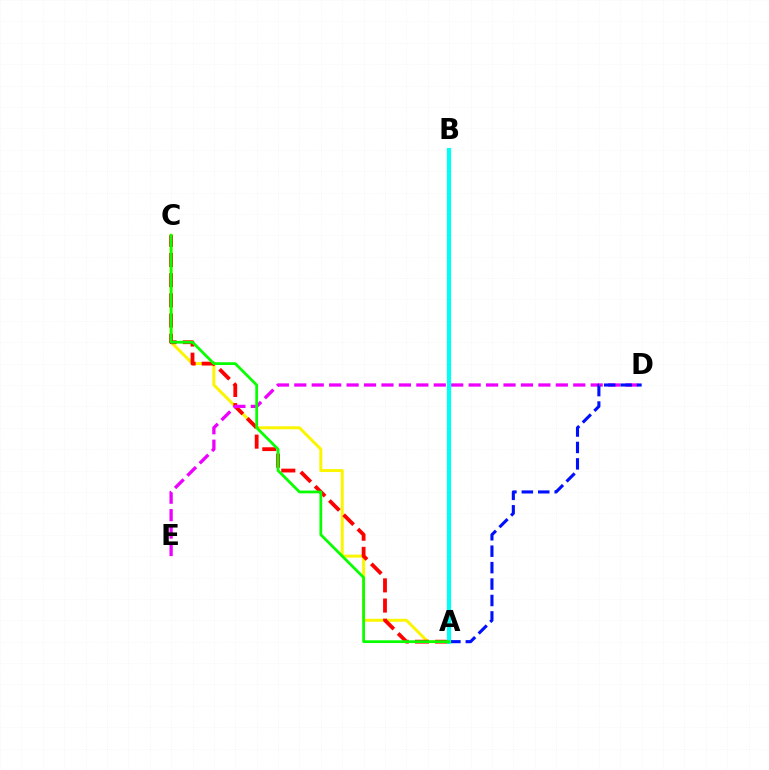{('A', 'C'): [{'color': '#fcf500', 'line_style': 'solid', 'thickness': 2.14}, {'color': '#ff0000', 'line_style': 'dashed', 'thickness': 2.74}, {'color': '#08ff00', 'line_style': 'solid', 'thickness': 1.98}], ('D', 'E'): [{'color': '#ee00ff', 'line_style': 'dashed', 'thickness': 2.37}], ('A', 'D'): [{'color': '#0010ff', 'line_style': 'dashed', 'thickness': 2.23}], ('A', 'B'): [{'color': '#00fff6', 'line_style': 'solid', 'thickness': 2.99}]}